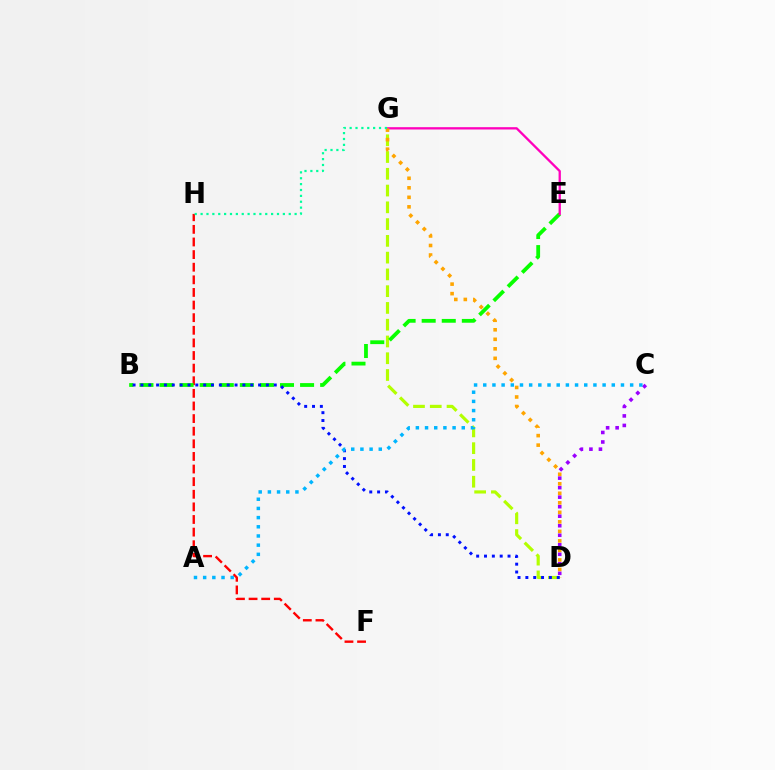{('D', 'G'): [{'color': '#b3ff00', 'line_style': 'dashed', 'thickness': 2.28}, {'color': '#ffa500', 'line_style': 'dotted', 'thickness': 2.59}], ('F', 'H'): [{'color': '#ff0000', 'line_style': 'dashed', 'thickness': 1.71}], ('B', 'E'): [{'color': '#08ff00', 'line_style': 'dashed', 'thickness': 2.73}], ('E', 'G'): [{'color': '#ff00bd', 'line_style': 'solid', 'thickness': 1.66}], ('C', 'D'): [{'color': '#9b00ff', 'line_style': 'dotted', 'thickness': 2.59}], ('G', 'H'): [{'color': '#00ff9d', 'line_style': 'dotted', 'thickness': 1.6}], ('B', 'D'): [{'color': '#0010ff', 'line_style': 'dotted', 'thickness': 2.13}], ('A', 'C'): [{'color': '#00b5ff', 'line_style': 'dotted', 'thickness': 2.49}]}